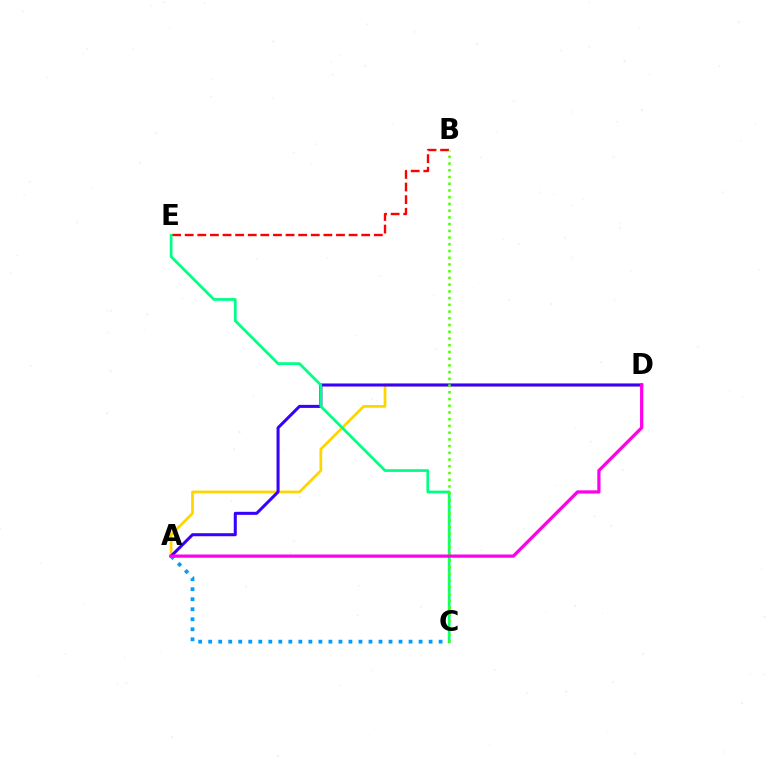{('A', 'D'): [{'color': '#ffd500', 'line_style': 'solid', 'thickness': 1.96}, {'color': '#3700ff', 'line_style': 'solid', 'thickness': 2.18}, {'color': '#ff00ed', 'line_style': 'solid', 'thickness': 2.32}], ('B', 'E'): [{'color': '#ff0000', 'line_style': 'dashed', 'thickness': 1.71}], ('C', 'E'): [{'color': '#00ff86', 'line_style': 'solid', 'thickness': 1.97}], ('A', 'C'): [{'color': '#009eff', 'line_style': 'dotted', 'thickness': 2.72}], ('B', 'C'): [{'color': '#4fff00', 'line_style': 'dotted', 'thickness': 1.83}]}